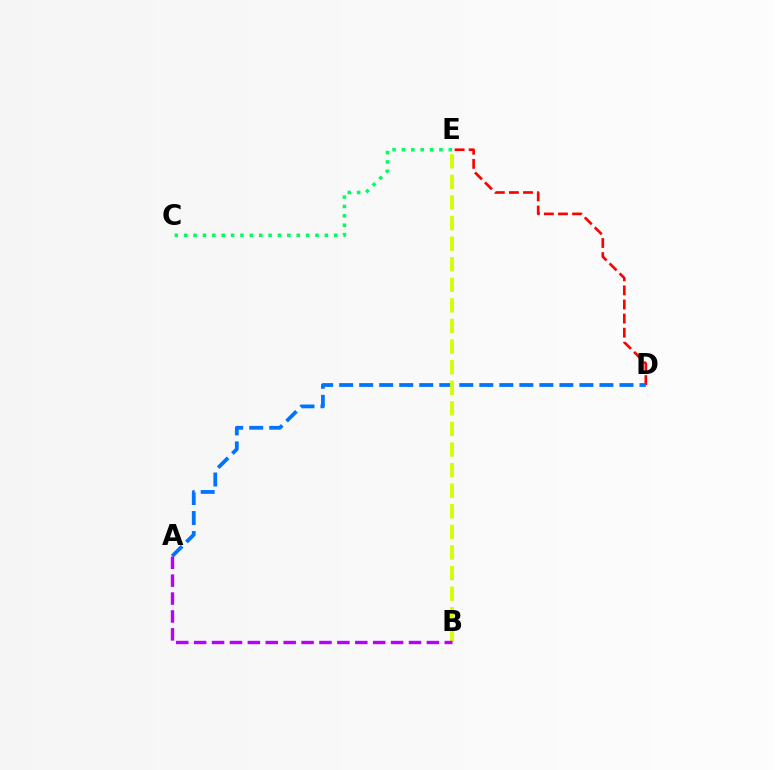{('D', 'E'): [{'color': '#ff0000', 'line_style': 'dashed', 'thickness': 1.91}], ('A', 'D'): [{'color': '#0074ff', 'line_style': 'dashed', 'thickness': 2.72}], ('B', 'E'): [{'color': '#d1ff00', 'line_style': 'dashed', 'thickness': 2.8}], ('C', 'E'): [{'color': '#00ff5c', 'line_style': 'dotted', 'thickness': 2.55}], ('A', 'B'): [{'color': '#b900ff', 'line_style': 'dashed', 'thickness': 2.43}]}